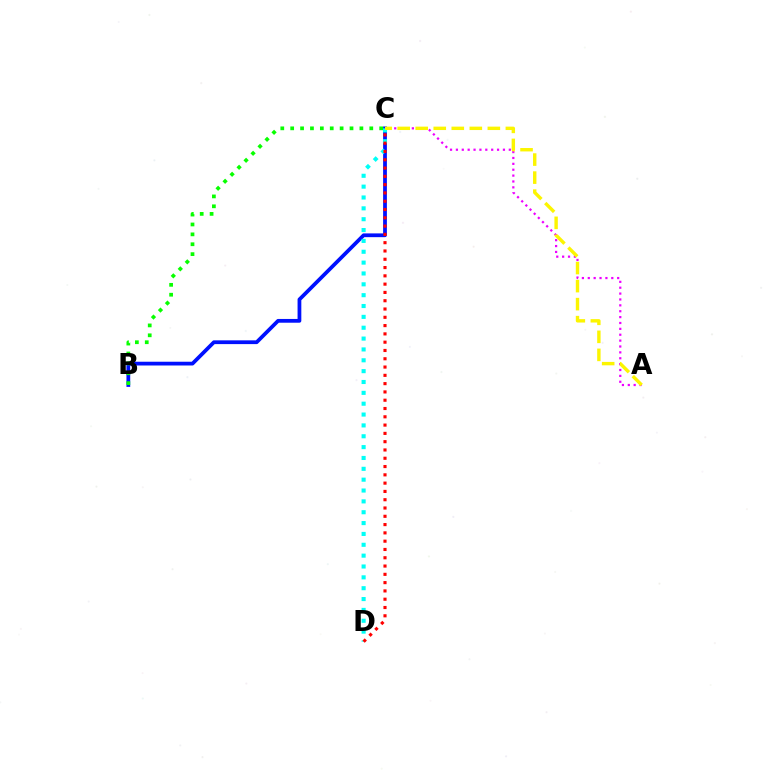{('B', 'C'): [{'color': '#0010ff', 'line_style': 'solid', 'thickness': 2.71}, {'color': '#08ff00', 'line_style': 'dotted', 'thickness': 2.69}], ('C', 'D'): [{'color': '#00fff6', 'line_style': 'dotted', 'thickness': 2.95}, {'color': '#ff0000', 'line_style': 'dotted', 'thickness': 2.25}], ('A', 'C'): [{'color': '#ee00ff', 'line_style': 'dotted', 'thickness': 1.6}, {'color': '#fcf500', 'line_style': 'dashed', 'thickness': 2.45}]}